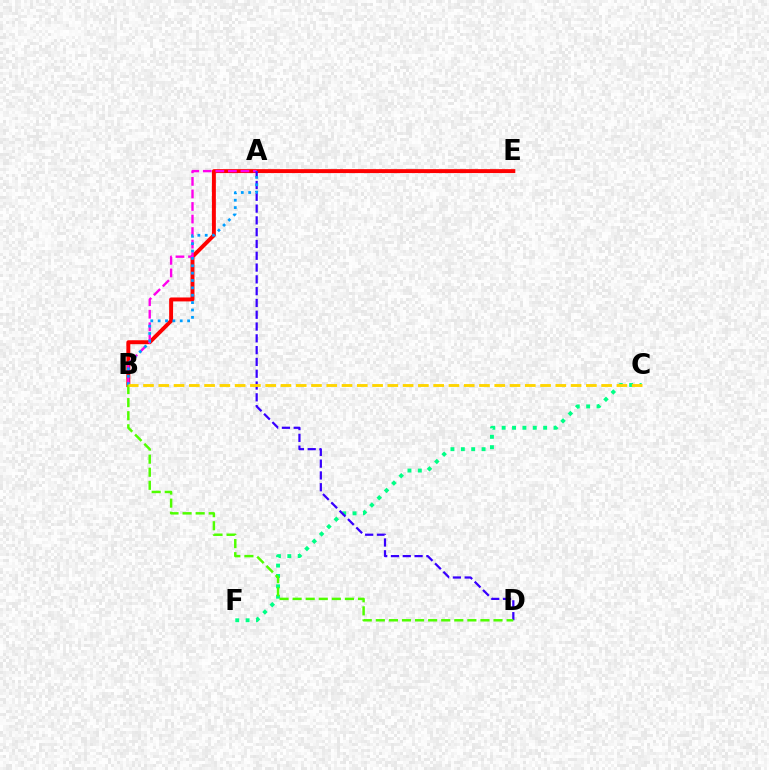{('C', 'F'): [{'color': '#00ff86', 'line_style': 'dotted', 'thickness': 2.82}], ('B', 'E'): [{'color': '#ff0000', 'line_style': 'solid', 'thickness': 2.83}], ('A', 'B'): [{'color': '#ff00ed', 'line_style': 'dashed', 'thickness': 1.7}, {'color': '#009eff', 'line_style': 'dotted', 'thickness': 2.0}], ('A', 'D'): [{'color': '#3700ff', 'line_style': 'dashed', 'thickness': 1.6}], ('B', 'D'): [{'color': '#4fff00', 'line_style': 'dashed', 'thickness': 1.78}], ('B', 'C'): [{'color': '#ffd500', 'line_style': 'dashed', 'thickness': 2.07}]}